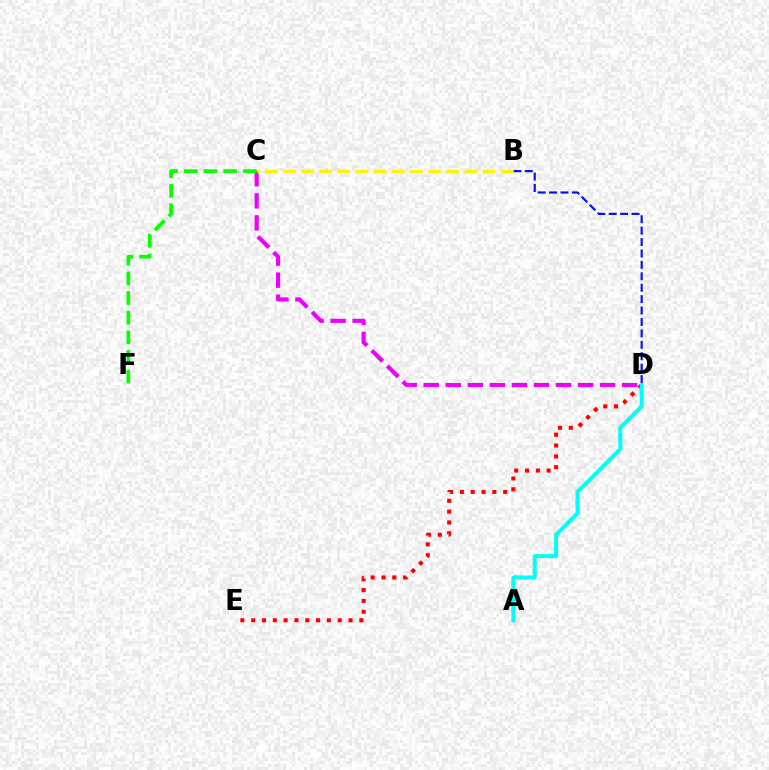{('C', 'D'): [{'color': '#ee00ff', 'line_style': 'dashed', 'thickness': 2.99}], ('C', 'F'): [{'color': '#08ff00', 'line_style': 'dashed', 'thickness': 2.67}], ('B', 'D'): [{'color': '#0010ff', 'line_style': 'dashed', 'thickness': 1.55}], ('D', 'E'): [{'color': '#ff0000', 'line_style': 'dotted', 'thickness': 2.94}], ('B', 'C'): [{'color': '#fcf500', 'line_style': 'dashed', 'thickness': 2.46}], ('A', 'D'): [{'color': '#00fff6', 'line_style': 'solid', 'thickness': 2.87}]}